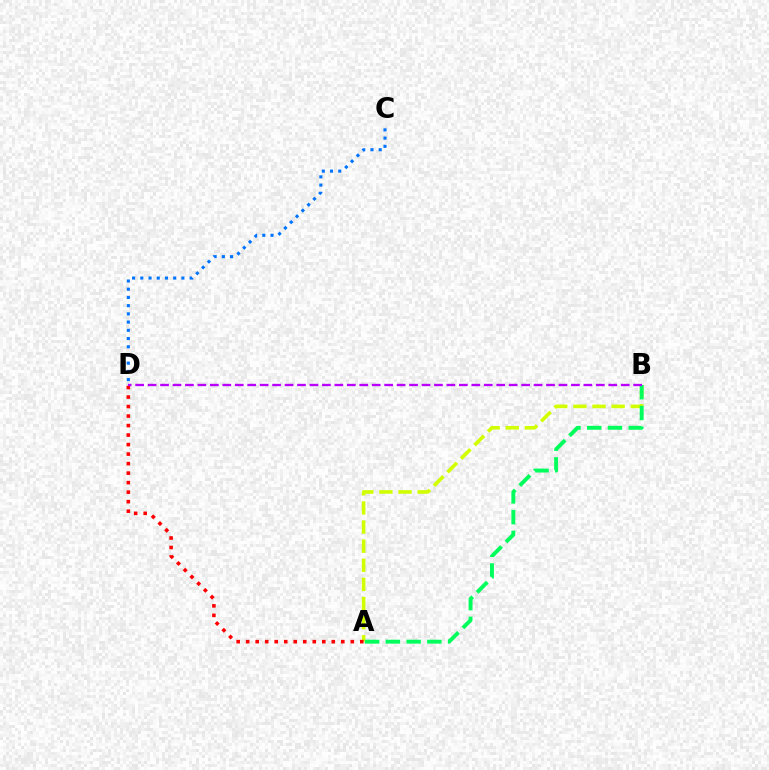{('A', 'B'): [{'color': '#d1ff00', 'line_style': 'dashed', 'thickness': 2.6}, {'color': '#00ff5c', 'line_style': 'dashed', 'thickness': 2.82}], ('C', 'D'): [{'color': '#0074ff', 'line_style': 'dotted', 'thickness': 2.23}], ('A', 'D'): [{'color': '#ff0000', 'line_style': 'dotted', 'thickness': 2.58}], ('B', 'D'): [{'color': '#b900ff', 'line_style': 'dashed', 'thickness': 1.69}]}